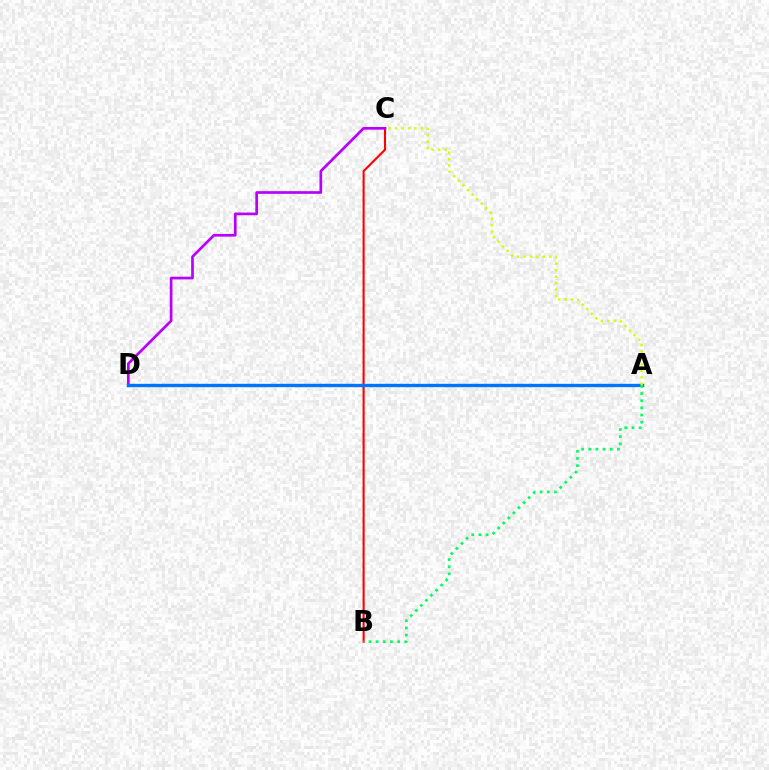{('B', 'C'): [{'color': '#ff0000', 'line_style': 'solid', 'thickness': 1.52}], ('C', 'D'): [{'color': '#b900ff', 'line_style': 'solid', 'thickness': 1.94}], ('A', 'D'): [{'color': '#0074ff', 'line_style': 'solid', 'thickness': 2.41}], ('A', 'B'): [{'color': '#00ff5c', 'line_style': 'dotted', 'thickness': 1.95}], ('A', 'C'): [{'color': '#d1ff00', 'line_style': 'dotted', 'thickness': 1.75}]}